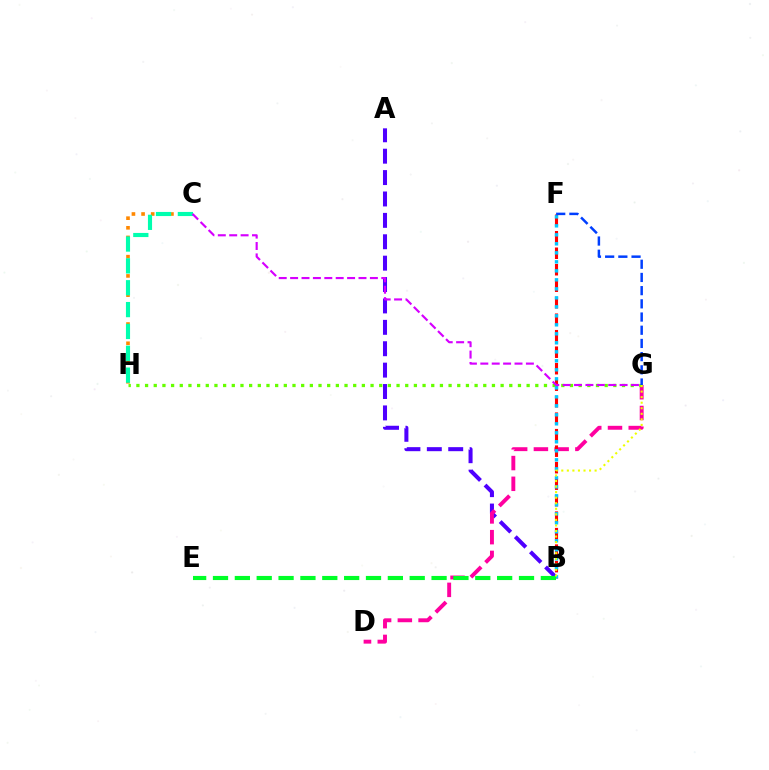{('A', 'B'): [{'color': '#4f00ff', 'line_style': 'dashed', 'thickness': 2.91}], ('C', 'H'): [{'color': '#ff8800', 'line_style': 'dotted', 'thickness': 2.61}, {'color': '#00ffaf', 'line_style': 'dashed', 'thickness': 2.97}], ('D', 'G'): [{'color': '#ff00a0', 'line_style': 'dashed', 'thickness': 2.82}], ('B', 'F'): [{'color': '#ff0000', 'line_style': 'dashed', 'thickness': 2.24}, {'color': '#00c7ff', 'line_style': 'dotted', 'thickness': 2.45}], ('G', 'H'): [{'color': '#66ff00', 'line_style': 'dotted', 'thickness': 2.36}], ('B', 'E'): [{'color': '#00ff27', 'line_style': 'dashed', 'thickness': 2.97}], ('C', 'G'): [{'color': '#d600ff', 'line_style': 'dashed', 'thickness': 1.55}], ('B', 'G'): [{'color': '#eeff00', 'line_style': 'dotted', 'thickness': 1.51}], ('F', 'G'): [{'color': '#003fff', 'line_style': 'dashed', 'thickness': 1.79}]}